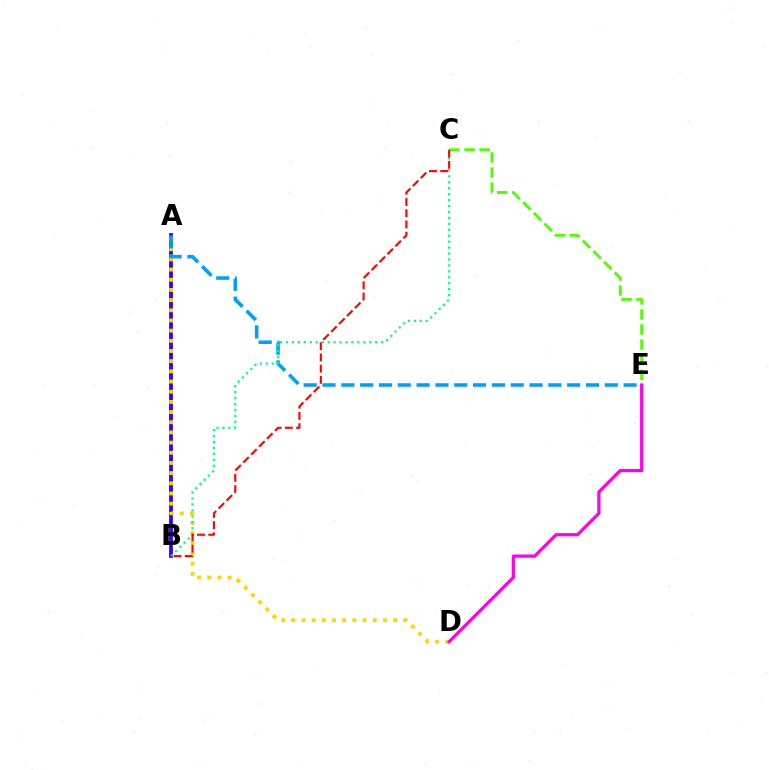{('A', 'B'): [{'color': '#3700ff', 'line_style': 'solid', 'thickness': 2.75}], ('A', 'D'): [{'color': '#ffd500', 'line_style': 'dotted', 'thickness': 2.77}], ('A', 'E'): [{'color': '#009eff', 'line_style': 'dashed', 'thickness': 2.56}], ('C', 'E'): [{'color': '#4fff00', 'line_style': 'dashed', 'thickness': 2.05}], ('B', 'C'): [{'color': '#00ff86', 'line_style': 'dotted', 'thickness': 1.61}, {'color': '#ff0000', 'line_style': 'dashed', 'thickness': 1.53}], ('D', 'E'): [{'color': '#ff00ed', 'line_style': 'solid', 'thickness': 2.31}]}